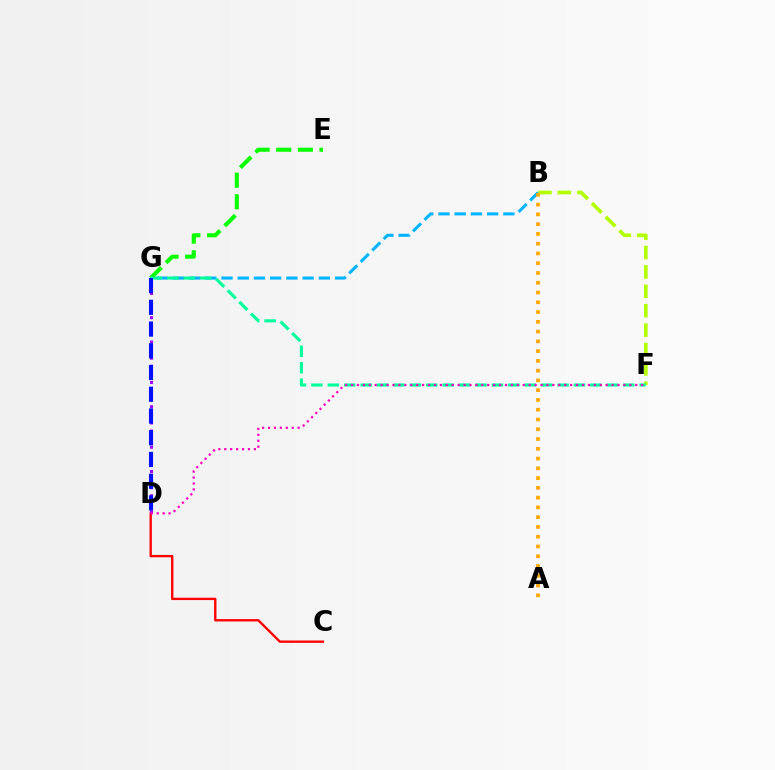{('B', 'F'): [{'color': '#b3ff00', 'line_style': 'dashed', 'thickness': 2.63}], ('C', 'D'): [{'color': '#ff0000', 'line_style': 'solid', 'thickness': 1.69}], ('E', 'G'): [{'color': '#08ff00', 'line_style': 'dashed', 'thickness': 2.94}], ('B', 'G'): [{'color': '#00b5ff', 'line_style': 'dashed', 'thickness': 2.2}], ('F', 'G'): [{'color': '#00ff9d', 'line_style': 'dashed', 'thickness': 2.23}], ('D', 'G'): [{'color': '#9b00ff', 'line_style': 'dotted', 'thickness': 2.2}, {'color': '#0010ff', 'line_style': 'dashed', 'thickness': 2.95}], ('D', 'F'): [{'color': '#ff00bd', 'line_style': 'dotted', 'thickness': 1.61}], ('A', 'B'): [{'color': '#ffa500', 'line_style': 'dotted', 'thickness': 2.65}]}